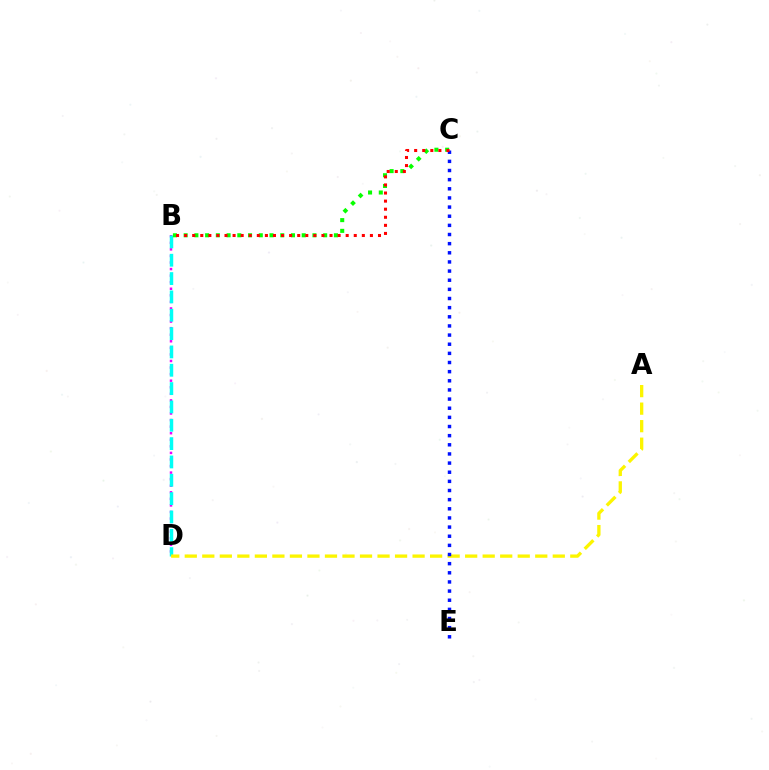{('B', 'D'): [{'color': '#ee00ff', 'line_style': 'dotted', 'thickness': 1.78}, {'color': '#00fff6', 'line_style': 'dashed', 'thickness': 2.49}], ('B', 'C'): [{'color': '#08ff00', 'line_style': 'dotted', 'thickness': 2.92}, {'color': '#ff0000', 'line_style': 'dotted', 'thickness': 2.19}], ('A', 'D'): [{'color': '#fcf500', 'line_style': 'dashed', 'thickness': 2.38}], ('C', 'E'): [{'color': '#0010ff', 'line_style': 'dotted', 'thickness': 2.48}]}